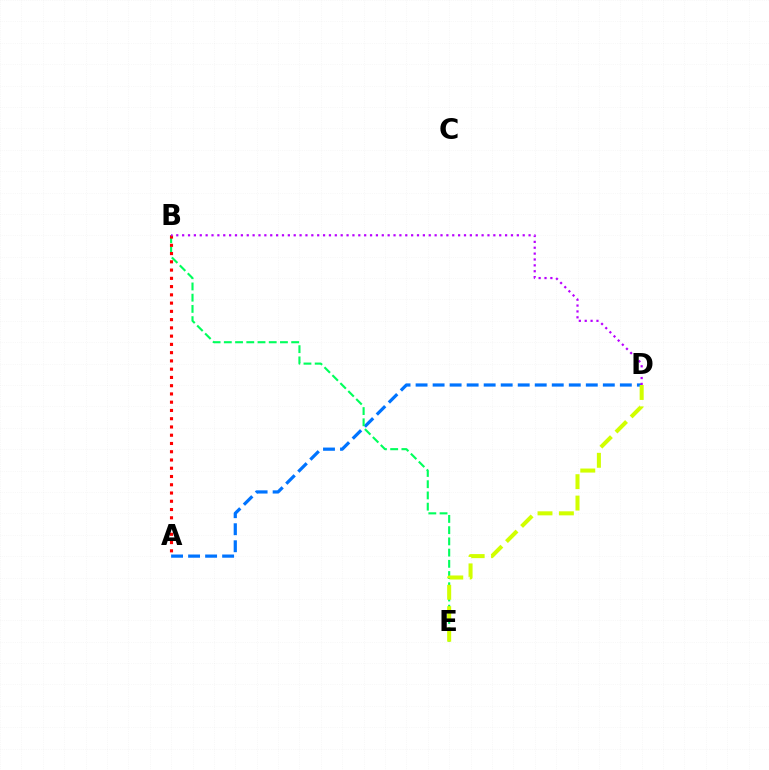{('A', 'D'): [{'color': '#0074ff', 'line_style': 'dashed', 'thickness': 2.31}], ('B', 'E'): [{'color': '#00ff5c', 'line_style': 'dashed', 'thickness': 1.52}], ('D', 'E'): [{'color': '#d1ff00', 'line_style': 'dashed', 'thickness': 2.91}], ('A', 'B'): [{'color': '#ff0000', 'line_style': 'dotted', 'thickness': 2.24}], ('B', 'D'): [{'color': '#b900ff', 'line_style': 'dotted', 'thickness': 1.6}]}